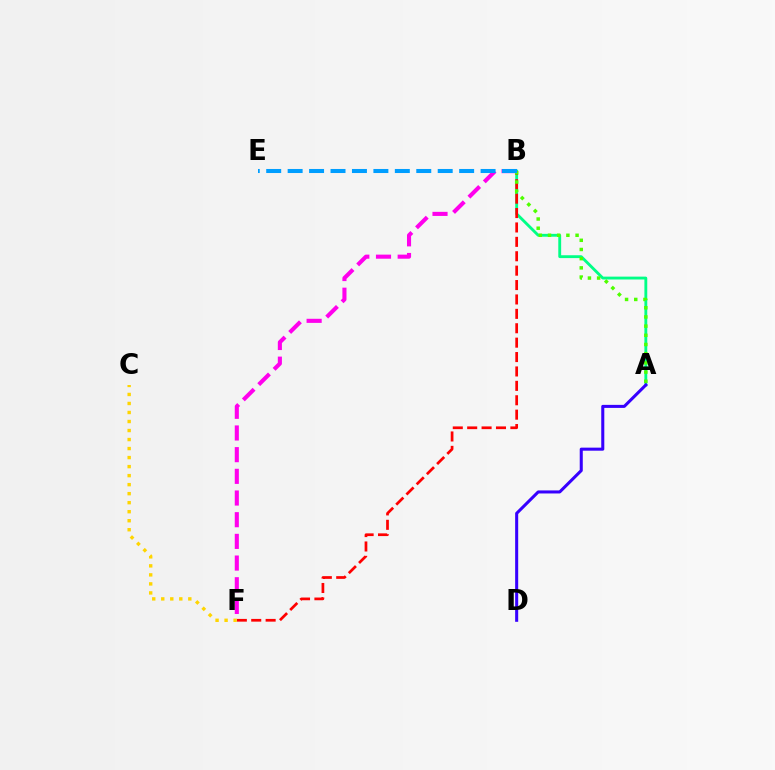{('B', 'F'): [{'color': '#ff00ed', 'line_style': 'dashed', 'thickness': 2.95}, {'color': '#ff0000', 'line_style': 'dashed', 'thickness': 1.96}], ('A', 'B'): [{'color': '#00ff86', 'line_style': 'solid', 'thickness': 2.06}, {'color': '#4fff00', 'line_style': 'dotted', 'thickness': 2.5}], ('C', 'F'): [{'color': '#ffd500', 'line_style': 'dotted', 'thickness': 2.45}], ('B', 'E'): [{'color': '#009eff', 'line_style': 'dashed', 'thickness': 2.91}], ('A', 'D'): [{'color': '#3700ff', 'line_style': 'solid', 'thickness': 2.19}]}